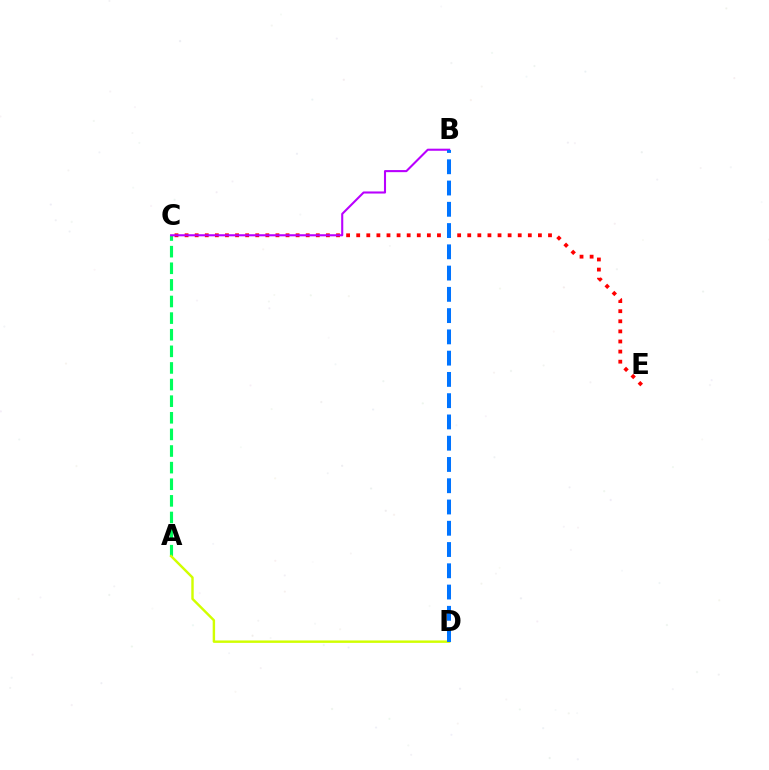{('A', 'C'): [{'color': '#00ff5c', 'line_style': 'dashed', 'thickness': 2.26}], ('A', 'D'): [{'color': '#d1ff00', 'line_style': 'solid', 'thickness': 1.75}], ('C', 'E'): [{'color': '#ff0000', 'line_style': 'dotted', 'thickness': 2.74}], ('B', 'C'): [{'color': '#b900ff', 'line_style': 'solid', 'thickness': 1.5}], ('B', 'D'): [{'color': '#0074ff', 'line_style': 'dashed', 'thickness': 2.89}]}